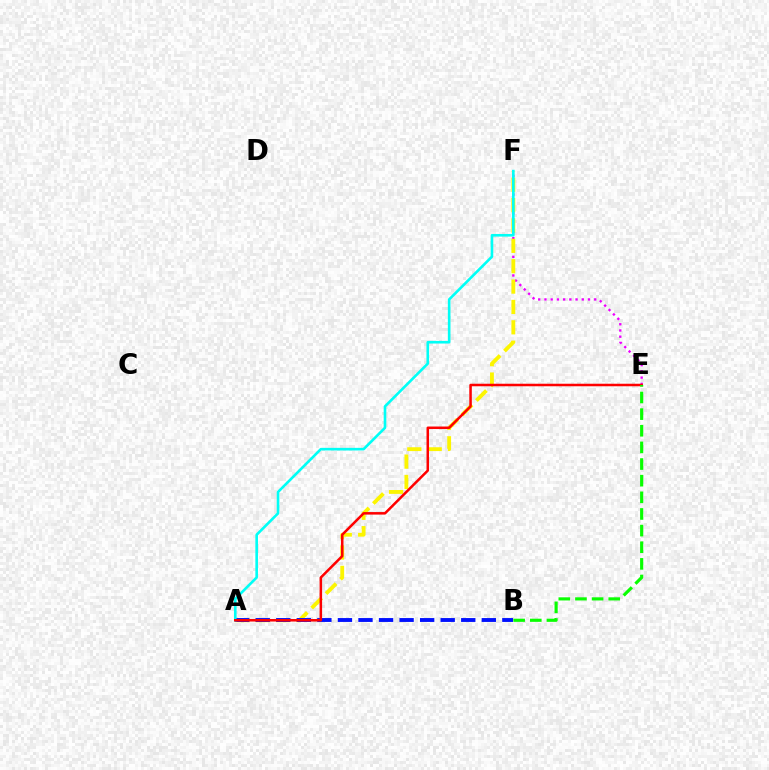{('E', 'F'): [{'color': '#ee00ff', 'line_style': 'dotted', 'thickness': 1.69}], ('A', 'F'): [{'color': '#fcf500', 'line_style': 'dashed', 'thickness': 2.77}, {'color': '#00fff6', 'line_style': 'solid', 'thickness': 1.89}], ('A', 'B'): [{'color': '#0010ff', 'line_style': 'dashed', 'thickness': 2.79}], ('A', 'E'): [{'color': '#ff0000', 'line_style': 'solid', 'thickness': 1.81}], ('B', 'E'): [{'color': '#08ff00', 'line_style': 'dashed', 'thickness': 2.26}]}